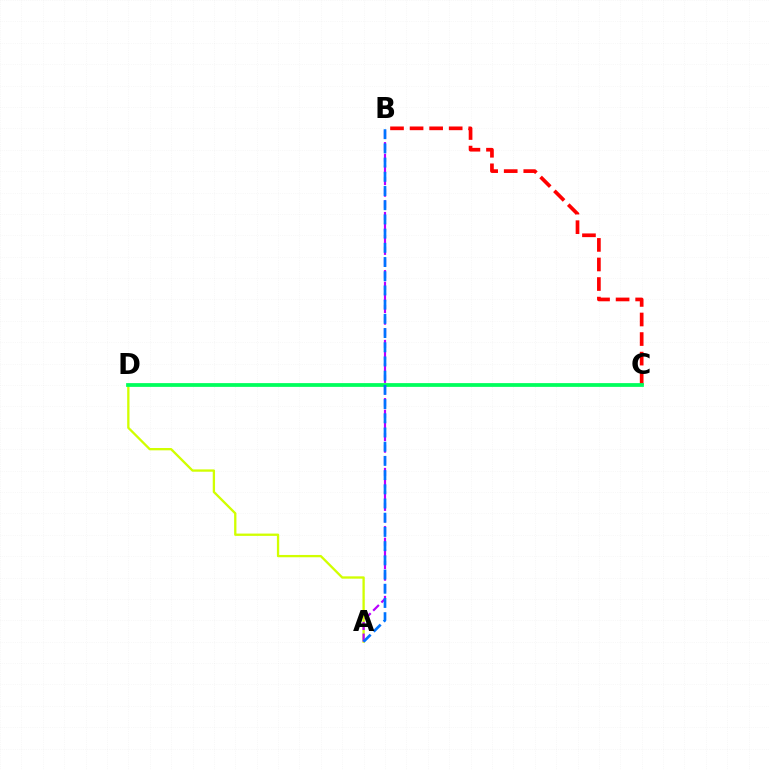{('B', 'C'): [{'color': '#ff0000', 'line_style': 'dashed', 'thickness': 2.66}], ('A', 'D'): [{'color': '#d1ff00', 'line_style': 'solid', 'thickness': 1.66}], ('C', 'D'): [{'color': '#00ff5c', 'line_style': 'solid', 'thickness': 2.71}], ('A', 'B'): [{'color': '#b900ff', 'line_style': 'dashed', 'thickness': 1.58}, {'color': '#0074ff', 'line_style': 'dashed', 'thickness': 1.93}]}